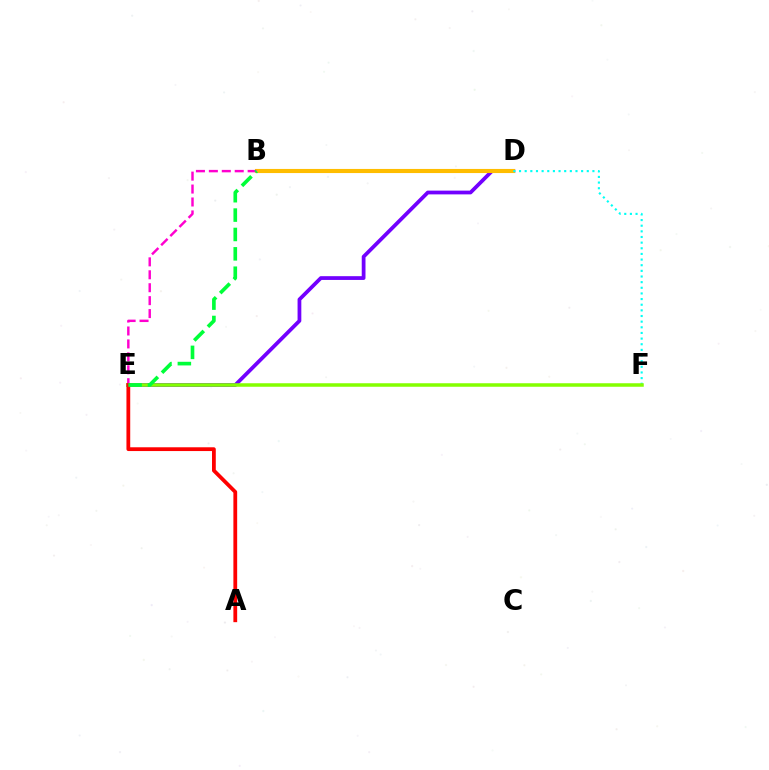{('D', 'E'): [{'color': '#7200ff', 'line_style': 'solid', 'thickness': 2.71}], ('B', 'D'): [{'color': '#004bff', 'line_style': 'solid', 'thickness': 1.76}, {'color': '#ffbd00', 'line_style': 'solid', 'thickness': 2.96}], ('B', 'E'): [{'color': '#ff00cf', 'line_style': 'dashed', 'thickness': 1.76}, {'color': '#00ff39', 'line_style': 'dashed', 'thickness': 2.63}], ('D', 'F'): [{'color': '#00fff6', 'line_style': 'dotted', 'thickness': 1.53}], ('E', 'F'): [{'color': '#84ff00', 'line_style': 'solid', 'thickness': 2.53}], ('A', 'E'): [{'color': '#ff0000', 'line_style': 'solid', 'thickness': 2.72}]}